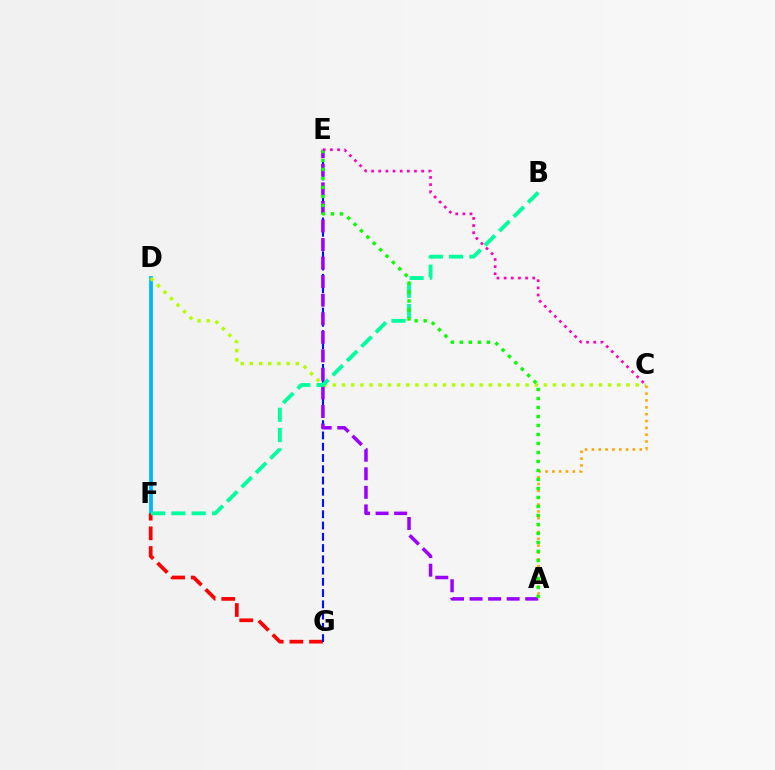{('D', 'F'): [{'color': '#00b5ff', 'line_style': 'solid', 'thickness': 2.71}], ('F', 'G'): [{'color': '#ff0000', 'line_style': 'dashed', 'thickness': 2.67}], ('E', 'G'): [{'color': '#0010ff', 'line_style': 'dashed', 'thickness': 1.53}], ('C', 'D'): [{'color': '#b3ff00', 'line_style': 'dotted', 'thickness': 2.49}], ('A', 'C'): [{'color': '#ffa500', 'line_style': 'dotted', 'thickness': 1.86}], ('A', 'E'): [{'color': '#9b00ff', 'line_style': 'dashed', 'thickness': 2.52}, {'color': '#08ff00', 'line_style': 'dotted', 'thickness': 2.44}], ('B', 'F'): [{'color': '#00ff9d', 'line_style': 'dashed', 'thickness': 2.76}], ('C', 'E'): [{'color': '#ff00bd', 'line_style': 'dotted', 'thickness': 1.94}]}